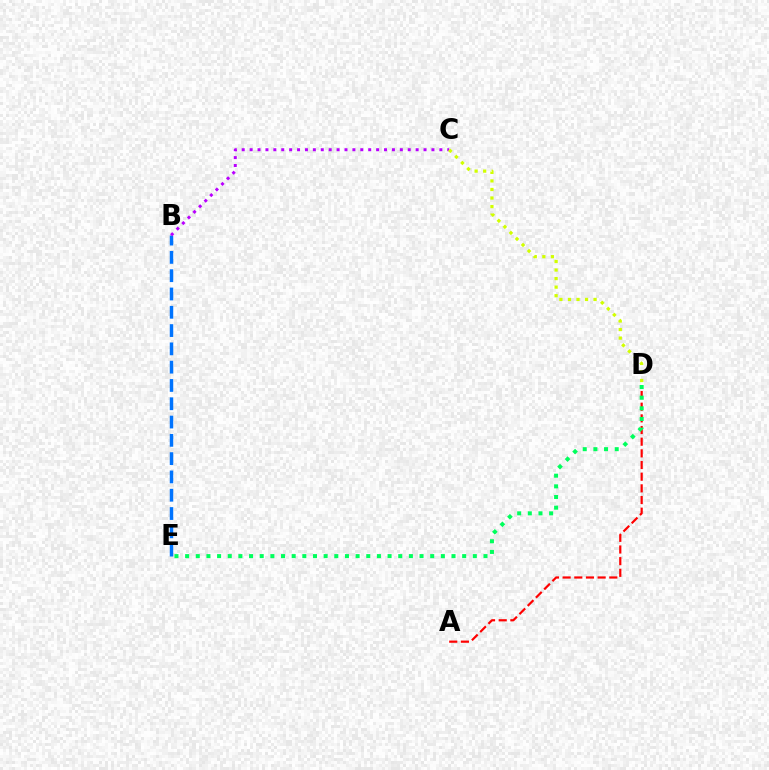{('B', 'E'): [{'color': '#0074ff', 'line_style': 'dashed', 'thickness': 2.49}], ('A', 'D'): [{'color': '#ff0000', 'line_style': 'dashed', 'thickness': 1.58}], ('D', 'E'): [{'color': '#00ff5c', 'line_style': 'dotted', 'thickness': 2.9}], ('B', 'C'): [{'color': '#b900ff', 'line_style': 'dotted', 'thickness': 2.15}], ('C', 'D'): [{'color': '#d1ff00', 'line_style': 'dotted', 'thickness': 2.32}]}